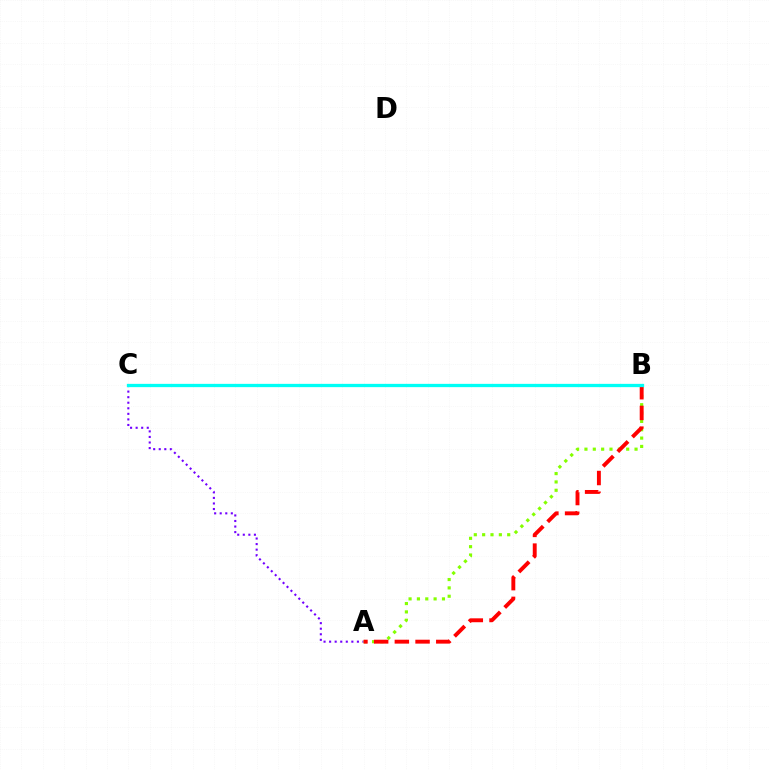{('A', 'C'): [{'color': '#7200ff', 'line_style': 'dotted', 'thickness': 1.51}], ('A', 'B'): [{'color': '#84ff00', 'line_style': 'dotted', 'thickness': 2.27}, {'color': '#ff0000', 'line_style': 'dashed', 'thickness': 2.81}], ('B', 'C'): [{'color': '#00fff6', 'line_style': 'solid', 'thickness': 2.37}]}